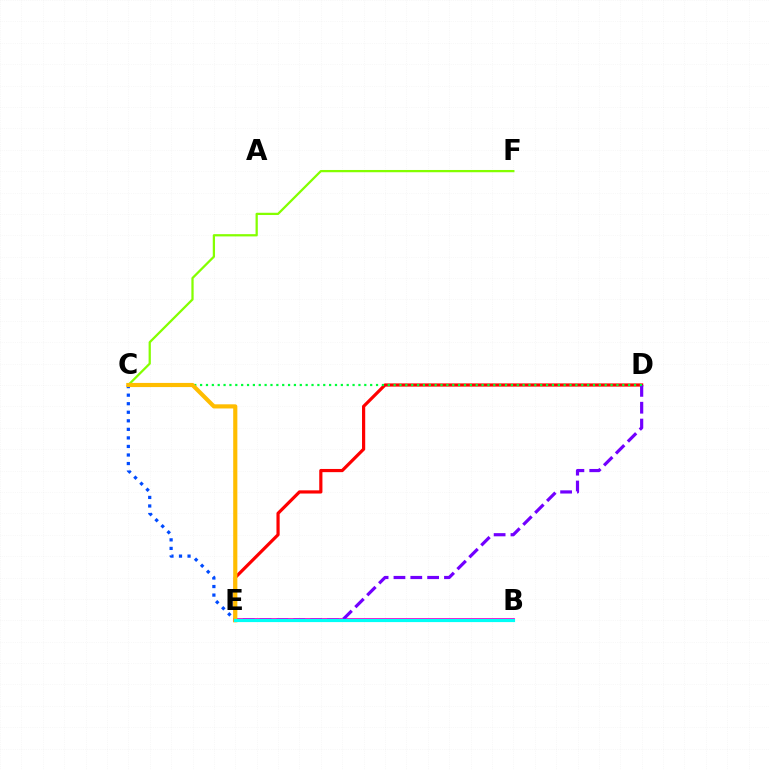{('C', 'E'): [{'color': '#004bff', 'line_style': 'dotted', 'thickness': 2.32}, {'color': '#ffbd00', 'line_style': 'solid', 'thickness': 2.99}], ('B', 'E'): [{'color': '#ff00cf', 'line_style': 'solid', 'thickness': 2.74}, {'color': '#00fff6', 'line_style': 'solid', 'thickness': 2.3}], ('C', 'F'): [{'color': '#84ff00', 'line_style': 'solid', 'thickness': 1.63}], ('D', 'E'): [{'color': '#ff0000', 'line_style': 'solid', 'thickness': 2.3}, {'color': '#7200ff', 'line_style': 'dashed', 'thickness': 2.29}], ('C', 'D'): [{'color': '#00ff39', 'line_style': 'dotted', 'thickness': 1.59}]}